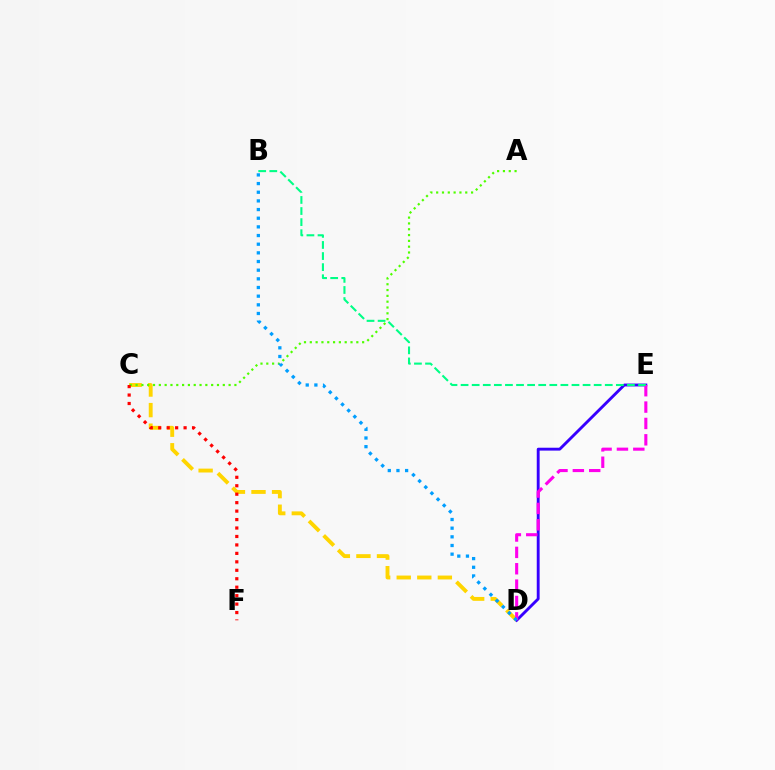{('C', 'D'): [{'color': '#ffd500', 'line_style': 'dashed', 'thickness': 2.79}], ('D', 'E'): [{'color': '#3700ff', 'line_style': 'solid', 'thickness': 2.07}, {'color': '#ff00ed', 'line_style': 'dashed', 'thickness': 2.22}], ('A', 'C'): [{'color': '#4fff00', 'line_style': 'dotted', 'thickness': 1.58}], ('B', 'D'): [{'color': '#009eff', 'line_style': 'dotted', 'thickness': 2.35}], ('C', 'F'): [{'color': '#ff0000', 'line_style': 'dotted', 'thickness': 2.3}], ('B', 'E'): [{'color': '#00ff86', 'line_style': 'dashed', 'thickness': 1.51}]}